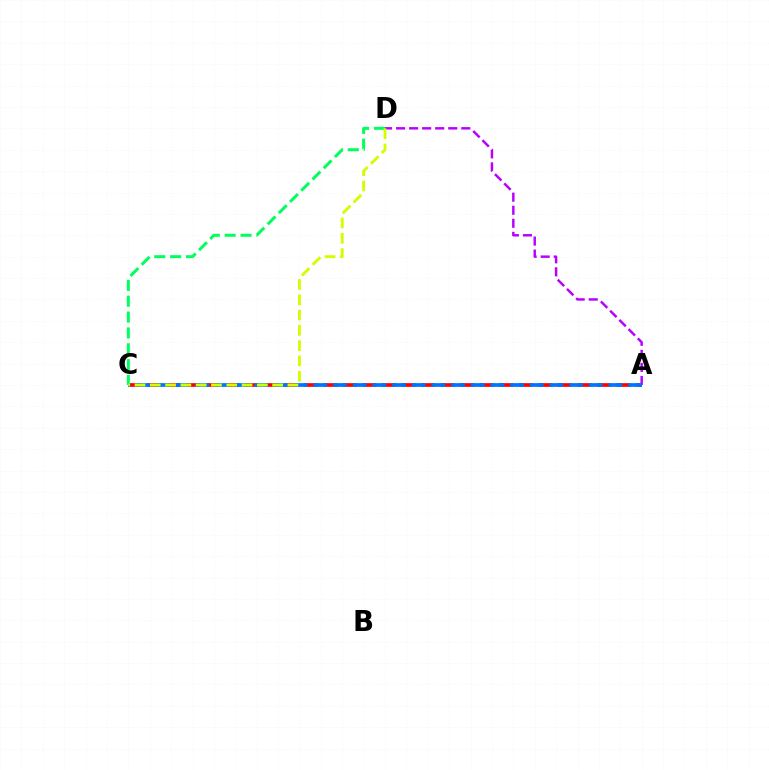{('A', 'C'): [{'color': '#ff0000', 'line_style': 'dashed', 'thickness': 2.66}, {'color': '#0074ff', 'line_style': 'dashed', 'thickness': 2.67}], ('A', 'D'): [{'color': '#b900ff', 'line_style': 'dashed', 'thickness': 1.77}], ('C', 'D'): [{'color': '#00ff5c', 'line_style': 'dashed', 'thickness': 2.15}, {'color': '#d1ff00', 'line_style': 'dashed', 'thickness': 2.08}]}